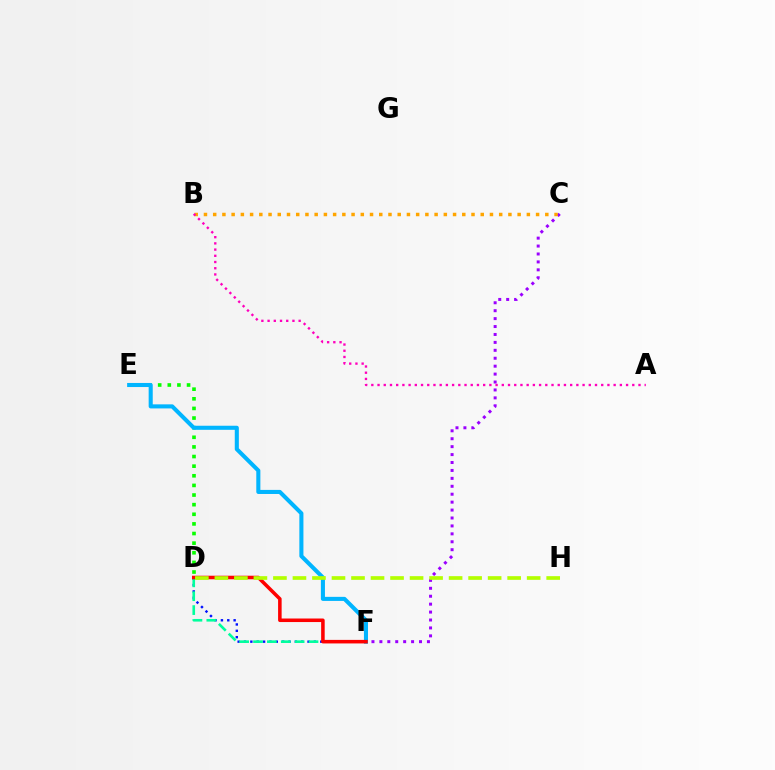{('C', 'F'): [{'color': '#9b00ff', 'line_style': 'dotted', 'thickness': 2.15}], ('B', 'C'): [{'color': '#ffa500', 'line_style': 'dotted', 'thickness': 2.51}], ('D', 'F'): [{'color': '#0010ff', 'line_style': 'dotted', 'thickness': 1.73}, {'color': '#00ff9d', 'line_style': 'dashed', 'thickness': 1.89}, {'color': '#ff0000', 'line_style': 'solid', 'thickness': 2.55}], ('D', 'E'): [{'color': '#08ff00', 'line_style': 'dotted', 'thickness': 2.61}], ('E', 'F'): [{'color': '#00b5ff', 'line_style': 'solid', 'thickness': 2.93}], ('A', 'B'): [{'color': '#ff00bd', 'line_style': 'dotted', 'thickness': 1.69}], ('D', 'H'): [{'color': '#b3ff00', 'line_style': 'dashed', 'thickness': 2.65}]}